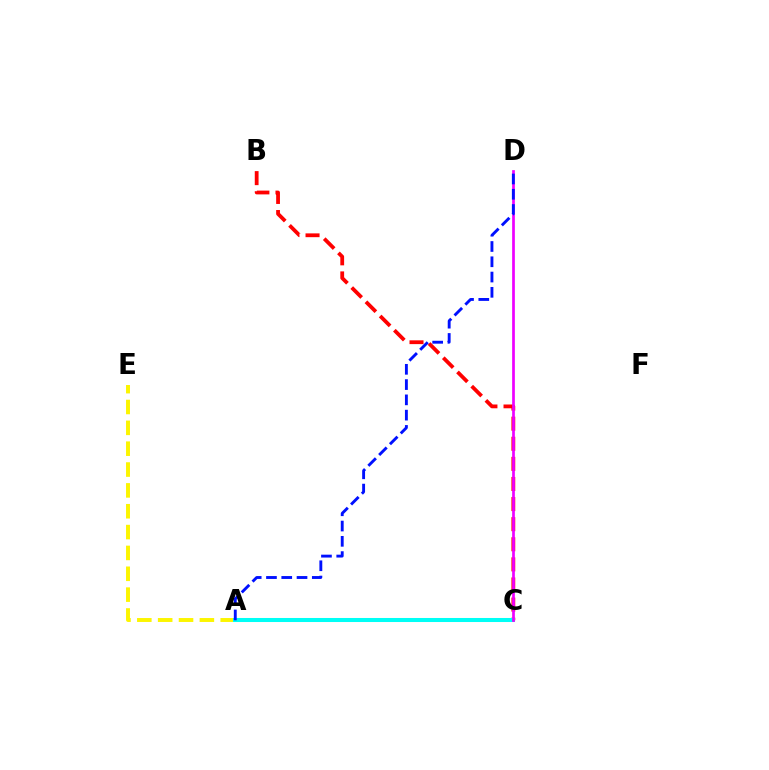{('A', 'C'): [{'color': '#08ff00', 'line_style': 'dotted', 'thickness': 2.57}, {'color': '#00fff6', 'line_style': 'solid', 'thickness': 2.91}], ('A', 'E'): [{'color': '#fcf500', 'line_style': 'dashed', 'thickness': 2.83}], ('B', 'C'): [{'color': '#ff0000', 'line_style': 'dashed', 'thickness': 2.73}], ('C', 'D'): [{'color': '#ee00ff', 'line_style': 'solid', 'thickness': 1.95}], ('A', 'D'): [{'color': '#0010ff', 'line_style': 'dashed', 'thickness': 2.08}]}